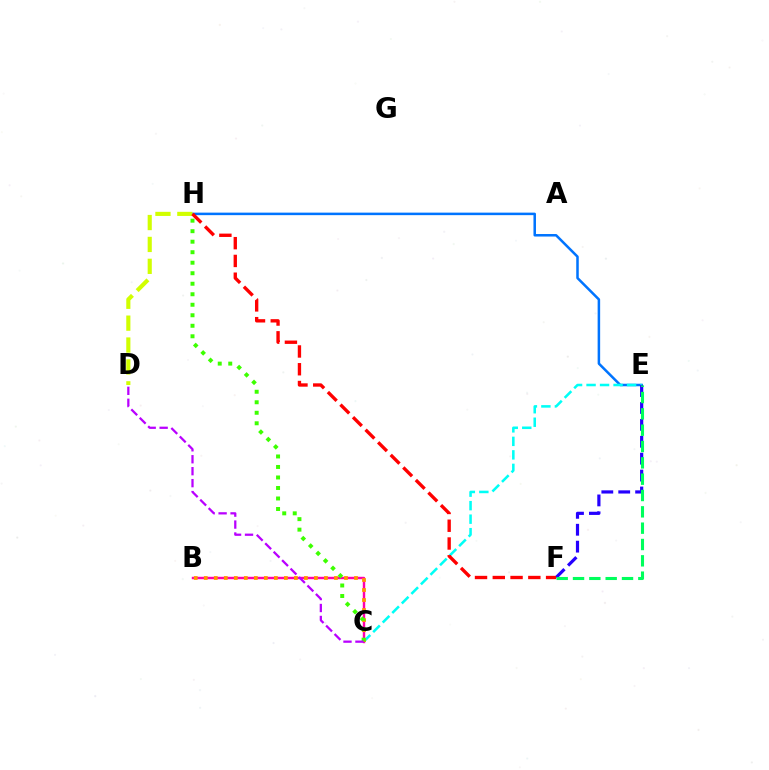{('E', 'H'): [{'color': '#0074ff', 'line_style': 'solid', 'thickness': 1.81}], ('C', 'E'): [{'color': '#00fff6', 'line_style': 'dashed', 'thickness': 1.83}], ('B', 'C'): [{'color': '#ff00ac', 'line_style': 'solid', 'thickness': 1.75}, {'color': '#ff9400', 'line_style': 'dotted', 'thickness': 2.72}], ('E', 'F'): [{'color': '#2500ff', 'line_style': 'dashed', 'thickness': 2.3}, {'color': '#00ff5c', 'line_style': 'dashed', 'thickness': 2.22}], ('D', 'H'): [{'color': '#d1ff00', 'line_style': 'dashed', 'thickness': 2.97}], ('C', 'H'): [{'color': '#3dff00', 'line_style': 'dotted', 'thickness': 2.86}], ('F', 'H'): [{'color': '#ff0000', 'line_style': 'dashed', 'thickness': 2.41}], ('C', 'D'): [{'color': '#b900ff', 'line_style': 'dashed', 'thickness': 1.62}]}